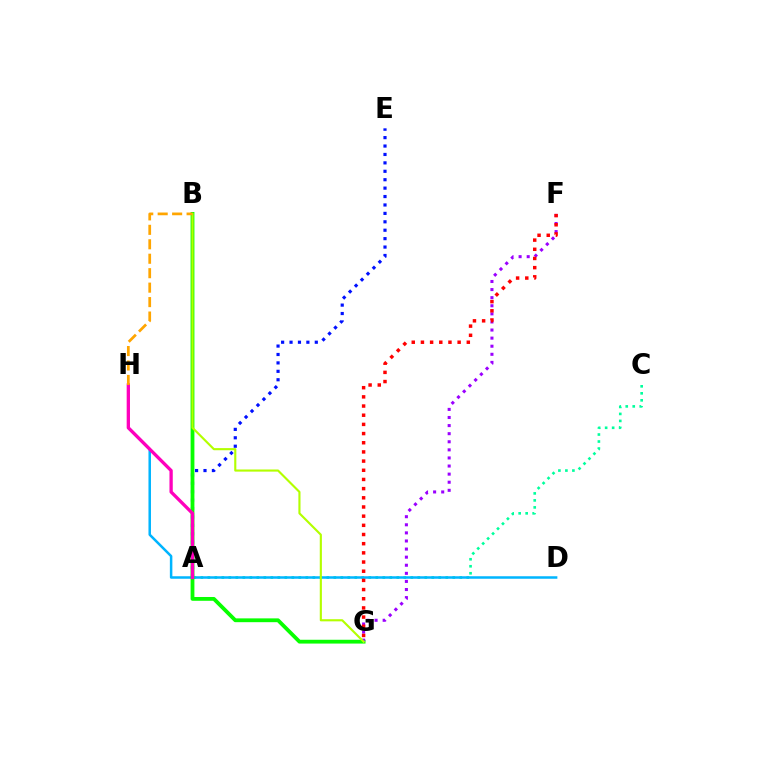{('A', 'E'): [{'color': '#0010ff', 'line_style': 'dotted', 'thickness': 2.29}], ('A', 'C'): [{'color': '#00ff9d', 'line_style': 'dotted', 'thickness': 1.9}], ('D', 'H'): [{'color': '#00b5ff', 'line_style': 'solid', 'thickness': 1.8}], ('B', 'G'): [{'color': '#08ff00', 'line_style': 'solid', 'thickness': 2.74}, {'color': '#b3ff00', 'line_style': 'solid', 'thickness': 1.54}], ('F', 'G'): [{'color': '#9b00ff', 'line_style': 'dotted', 'thickness': 2.2}, {'color': '#ff0000', 'line_style': 'dotted', 'thickness': 2.49}], ('A', 'H'): [{'color': '#ff00bd', 'line_style': 'solid', 'thickness': 2.38}], ('B', 'H'): [{'color': '#ffa500', 'line_style': 'dashed', 'thickness': 1.96}]}